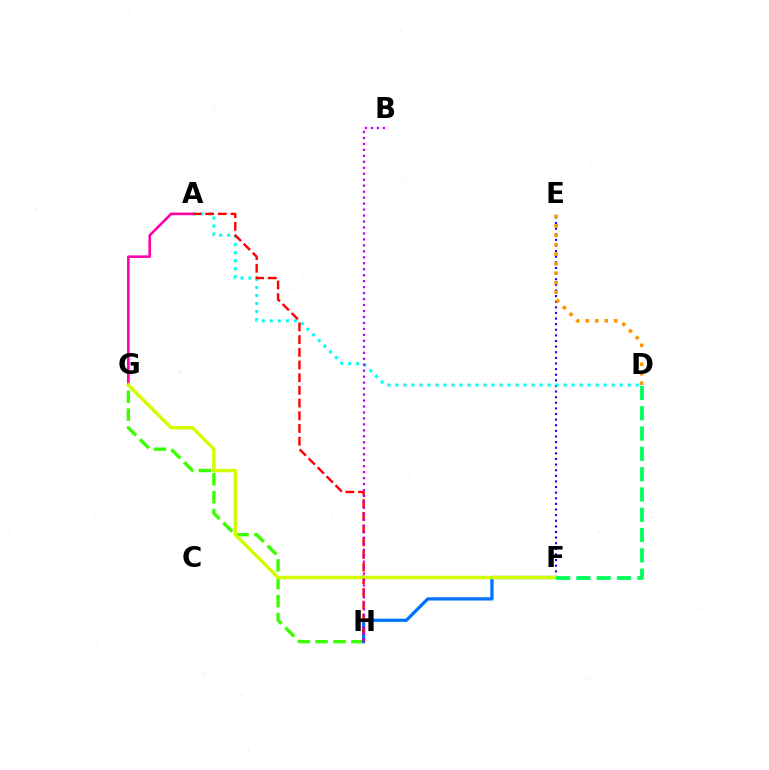{('E', 'F'): [{'color': '#2500ff', 'line_style': 'dotted', 'thickness': 1.53}], ('D', 'E'): [{'color': '#ff9400', 'line_style': 'dotted', 'thickness': 2.57}], ('G', 'H'): [{'color': '#3dff00', 'line_style': 'dashed', 'thickness': 2.43}], ('F', 'H'): [{'color': '#0074ff', 'line_style': 'solid', 'thickness': 2.35}], ('A', 'D'): [{'color': '#00fff6', 'line_style': 'dotted', 'thickness': 2.18}], ('A', 'H'): [{'color': '#ff0000', 'line_style': 'dashed', 'thickness': 1.72}], ('A', 'G'): [{'color': '#ff00ac', 'line_style': 'solid', 'thickness': 1.88}], ('F', 'G'): [{'color': '#d1ff00', 'line_style': 'solid', 'thickness': 2.47}], ('B', 'H'): [{'color': '#b900ff', 'line_style': 'dotted', 'thickness': 1.62}], ('D', 'F'): [{'color': '#00ff5c', 'line_style': 'dashed', 'thickness': 2.76}]}